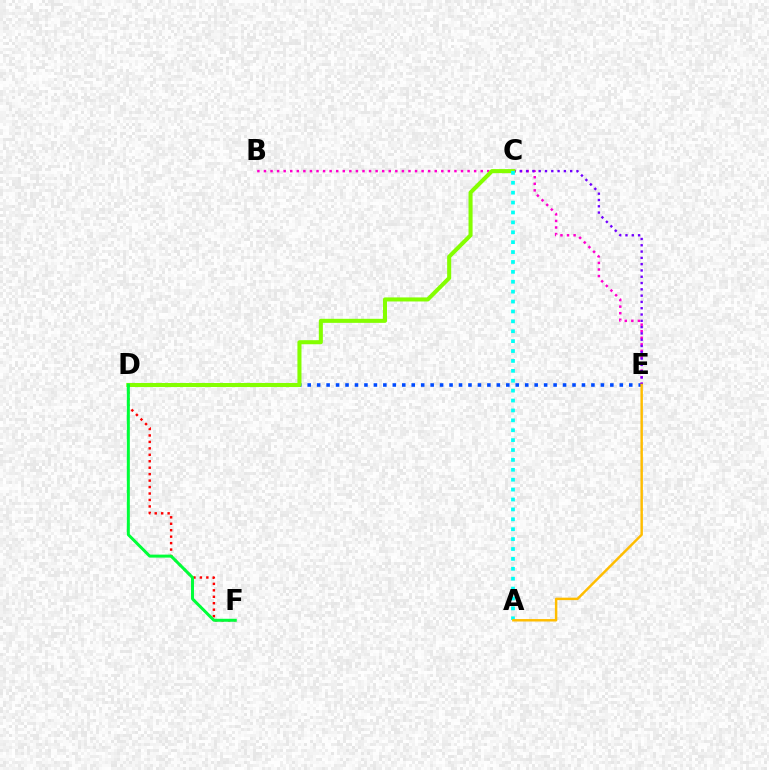{('D', 'E'): [{'color': '#004bff', 'line_style': 'dotted', 'thickness': 2.57}], ('B', 'E'): [{'color': '#ff00cf', 'line_style': 'dotted', 'thickness': 1.78}], ('C', 'E'): [{'color': '#7200ff', 'line_style': 'dotted', 'thickness': 1.71}], ('C', 'D'): [{'color': '#84ff00', 'line_style': 'solid', 'thickness': 2.92}], ('D', 'F'): [{'color': '#ff0000', 'line_style': 'dotted', 'thickness': 1.75}, {'color': '#00ff39', 'line_style': 'solid', 'thickness': 2.15}], ('A', 'C'): [{'color': '#00fff6', 'line_style': 'dotted', 'thickness': 2.69}], ('A', 'E'): [{'color': '#ffbd00', 'line_style': 'solid', 'thickness': 1.76}]}